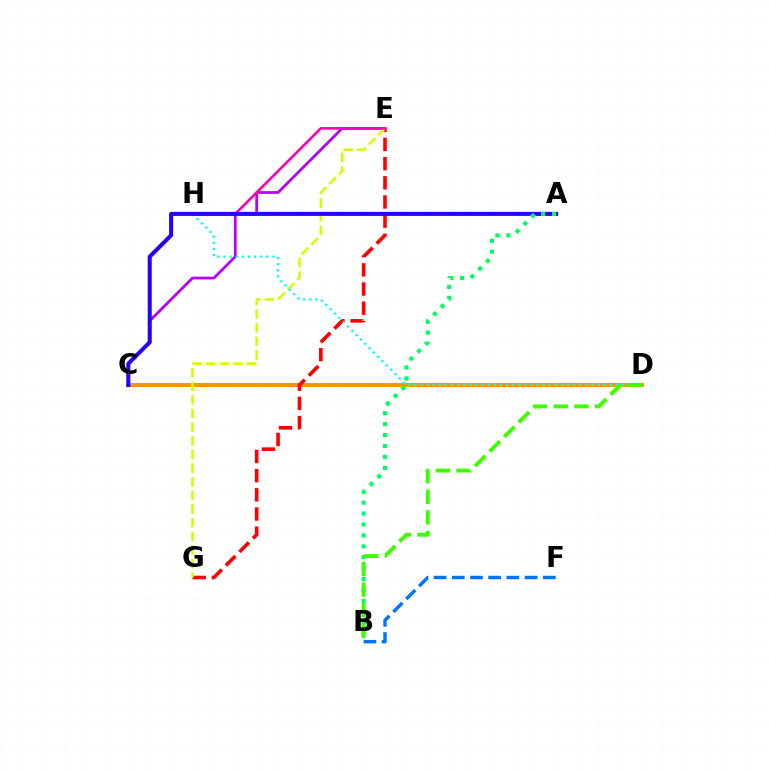{('C', 'E'): [{'color': '#b900ff', 'line_style': 'solid', 'thickness': 1.99}], ('C', 'D'): [{'color': '#ff9400', 'line_style': 'solid', 'thickness': 2.94}], ('B', 'F'): [{'color': '#0074ff', 'line_style': 'dashed', 'thickness': 2.47}], ('E', 'G'): [{'color': '#ff0000', 'line_style': 'dashed', 'thickness': 2.61}, {'color': '#d1ff00', 'line_style': 'dashed', 'thickness': 1.85}], ('D', 'H'): [{'color': '#00fff6', 'line_style': 'dotted', 'thickness': 1.66}], ('E', 'H'): [{'color': '#ff00ac', 'line_style': 'solid', 'thickness': 1.88}], ('A', 'C'): [{'color': '#2500ff', 'line_style': 'solid', 'thickness': 2.9}], ('A', 'B'): [{'color': '#00ff5c', 'line_style': 'dotted', 'thickness': 2.97}], ('B', 'D'): [{'color': '#3dff00', 'line_style': 'dashed', 'thickness': 2.8}]}